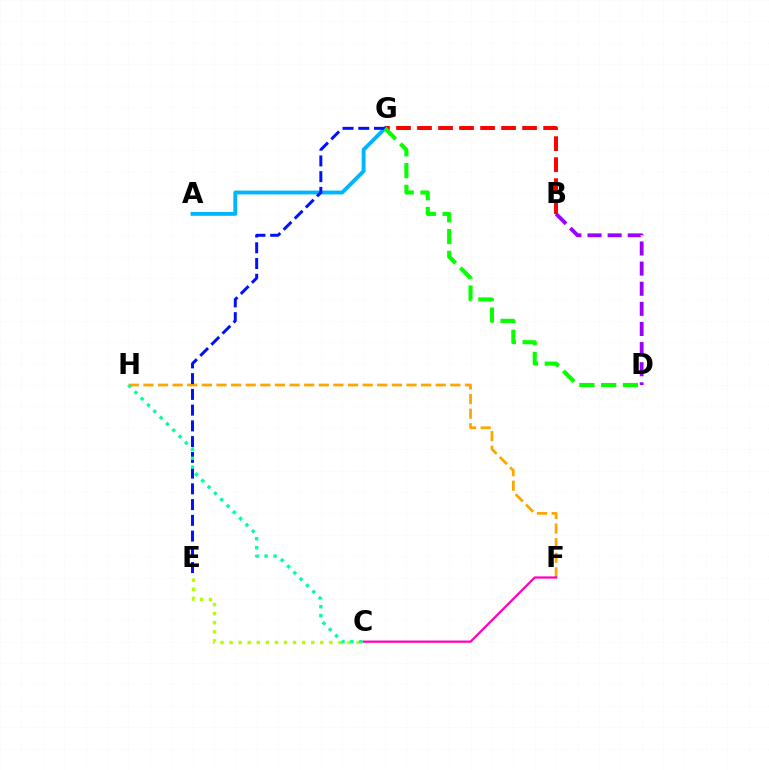{('A', 'G'): [{'color': '#00b5ff', 'line_style': 'solid', 'thickness': 2.78}], ('B', 'D'): [{'color': '#9b00ff', 'line_style': 'dashed', 'thickness': 2.73}], ('F', 'H'): [{'color': '#ffa500', 'line_style': 'dashed', 'thickness': 1.99}], ('C', 'F'): [{'color': '#ff00bd', 'line_style': 'solid', 'thickness': 1.61}], ('E', 'G'): [{'color': '#0010ff', 'line_style': 'dashed', 'thickness': 2.14}], ('B', 'G'): [{'color': '#ff0000', 'line_style': 'dashed', 'thickness': 2.85}], ('D', 'G'): [{'color': '#08ff00', 'line_style': 'dashed', 'thickness': 2.96}], ('C', 'E'): [{'color': '#b3ff00', 'line_style': 'dotted', 'thickness': 2.47}], ('C', 'H'): [{'color': '#00ff9d', 'line_style': 'dotted', 'thickness': 2.42}]}